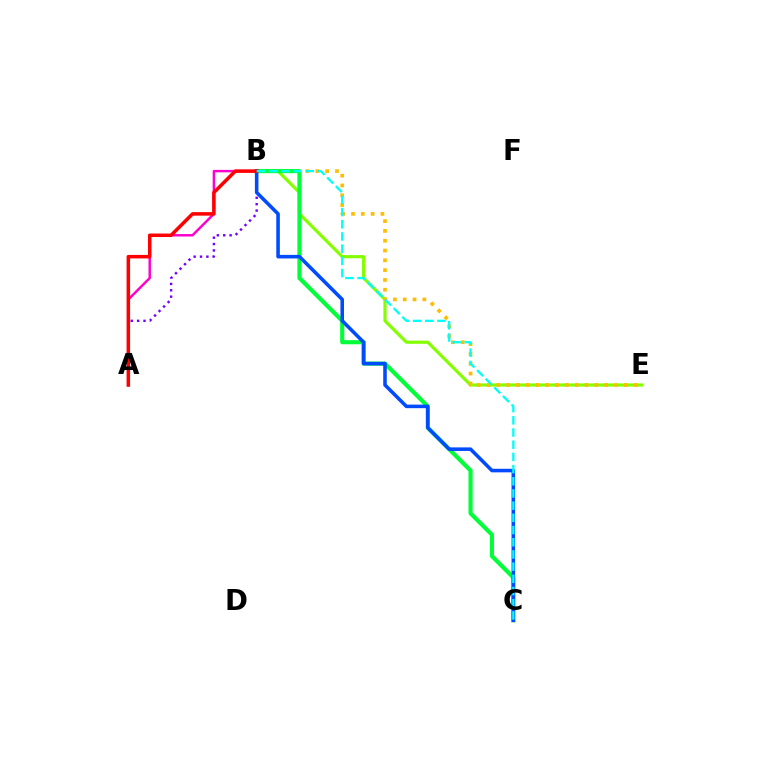{('A', 'B'): [{'color': '#ff00cf', 'line_style': 'solid', 'thickness': 1.77}, {'color': '#7200ff', 'line_style': 'dotted', 'thickness': 1.73}, {'color': '#ff0000', 'line_style': 'solid', 'thickness': 2.53}], ('B', 'E'): [{'color': '#84ff00', 'line_style': 'solid', 'thickness': 2.28}, {'color': '#ffbd00', 'line_style': 'dotted', 'thickness': 2.66}], ('B', 'C'): [{'color': '#00ff39', 'line_style': 'solid', 'thickness': 2.97}, {'color': '#004bff', 'line_style': 'solid', 'thickness': 2.56}, {'color': '#00fff6', 'line_style': 'dashed', 'thickness': 1.66}]}